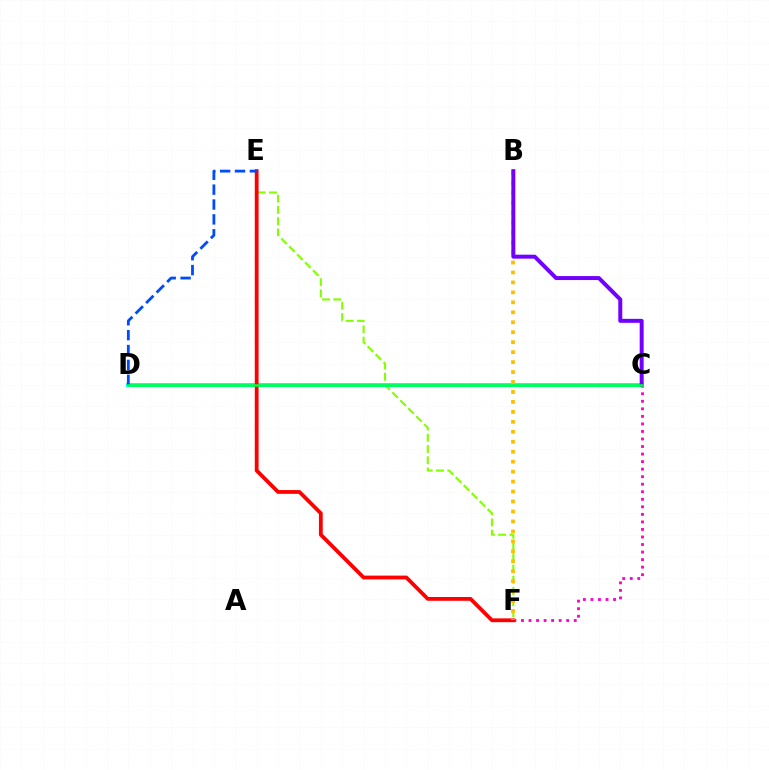{('C', 'F'): [{'color': '#ff00cf', 'line_style': 'dotted', 'thickness': 2.05}], ('E', 'F'): [{'color': '#84ff00', 'line_style': 'dashed', 'thickness': 1.53}, {'color': '#ff0000', 'line_style': 'solid', 'thickness': 2.73}], ('C', 'D'): [{'color': '#00fff6', 'line_style': 'solid', 'thickness': 2.85}, {'color': '#00ff39', 'line_style': 'solid', 'thickness': 1.84}], ('B', 'F'): [{'color': '#ffbd00', 'line_style': 'dotted', 'thickness': 2.71}], ('B', 'C'): [{'color': '#7200ff', 'line_style': 'solid', 'thickness': 2.86}], ('D', 'E'): [{'color': '#004bff', 'line_style': 'dashed', 'thickness': 2.02}]}